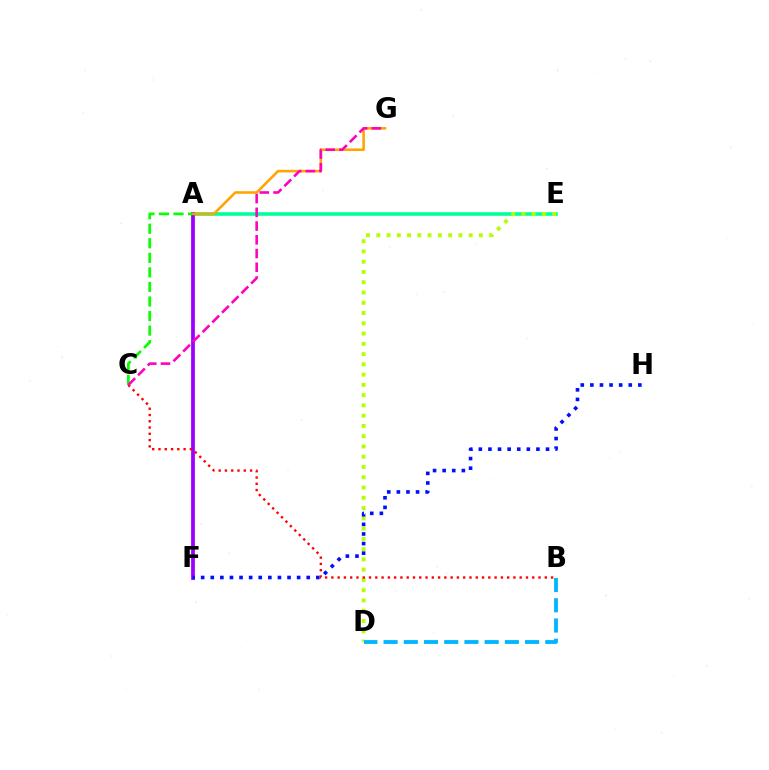{('A', 'E'): [{'color': '#00ff9d', 'line_style': 'solid', 'thickness': 2.58}], ('A', 'F'): [{'color': '#9b00ff', 'line_style': 'solid', 'thickness': 2.7}], ('A', 'G'): [{'color': '#ffa500', 'line_style': 'solid', 'thickness': 1.87}], ('A', 'C'): [{'color': '#08ff00', 'line_style': 'dashed', 'thickness': 1.98}], ('D', 'E'): [{'color': '#b3ff00', 'line_style': 'dotted', 'thickness': 2.79}], ('B', 'D'): [{'color': '#00b5ff', 'line_style': 'dashed', 'thickness': 2.75}], ('F', 'H'): [{'color': '#0010ff', 'line_style': 'dotted', 'thickness': 2.61}], ('B', 'C'): [{'color': '#ff0000', 'line_style': 'dotted', 'thickness': 1.71}], ('C', 'G'): [{'color': '#ff00bd', 'line_style': 'dashed', 'thickness': 1.87}]}